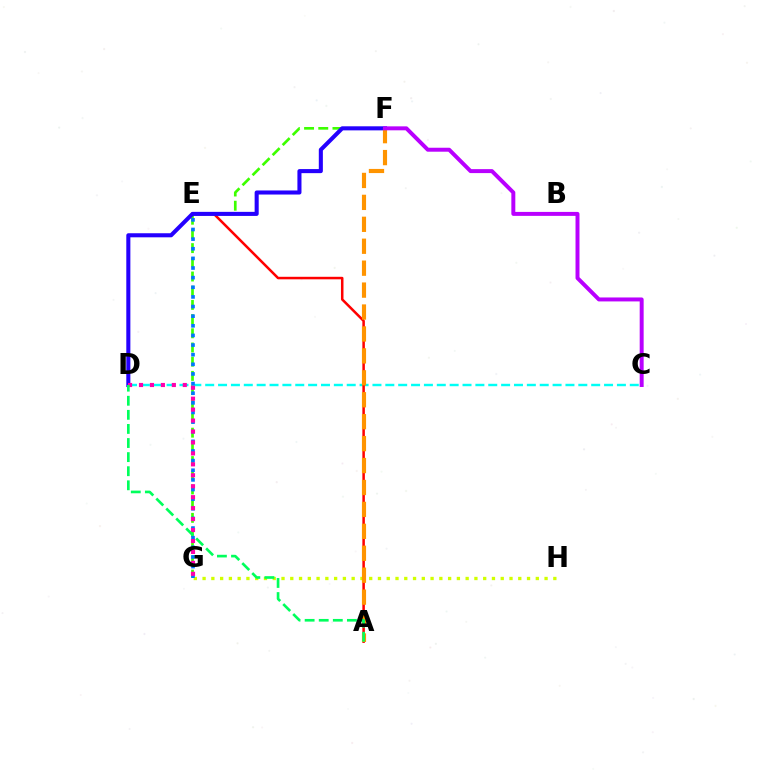{('F', 'G'): [{'color': '#3dff00', 'line_style': 'dashed', 'thickness': 1.93}], ('C', 'D'): [{'color': '#00fff6', 'line_style': 'dashed', 'thickness': 1.75}], ('A', 'E'): [{'color': '#ff0000', 'line_style': 'solid', 'thickness': 1.81}], ('G', 'H'): [{'color': '#d1ff00', 'line_style': 'dotted', 'thickness': 2.38}], ('E', 'G'): [{'color': '#0074ff', 'line_style': 'dotted', 'thickness': 2.62}], ('D', 'F'): [{'color': '#2500ff', 'line_style': 'solid', 'thickness': 2.93}], ('A', 'F'): [{'color': '#ff9400', 'line_style': 'dashed', 'thickness': 2.98}], ('D', 'G'): [{'color': '#ff00ac', 'line_style': 'dotted', 'thickness': 2.97}], ('C', 'F'): [{'color': '#b900ff', 'line_style': 'solid', 'thickness': 2.85}], ('A', 'D'): [{'color': '#00ff5c', 'line_style': 'dashed', 'thickness': 1.91}]}